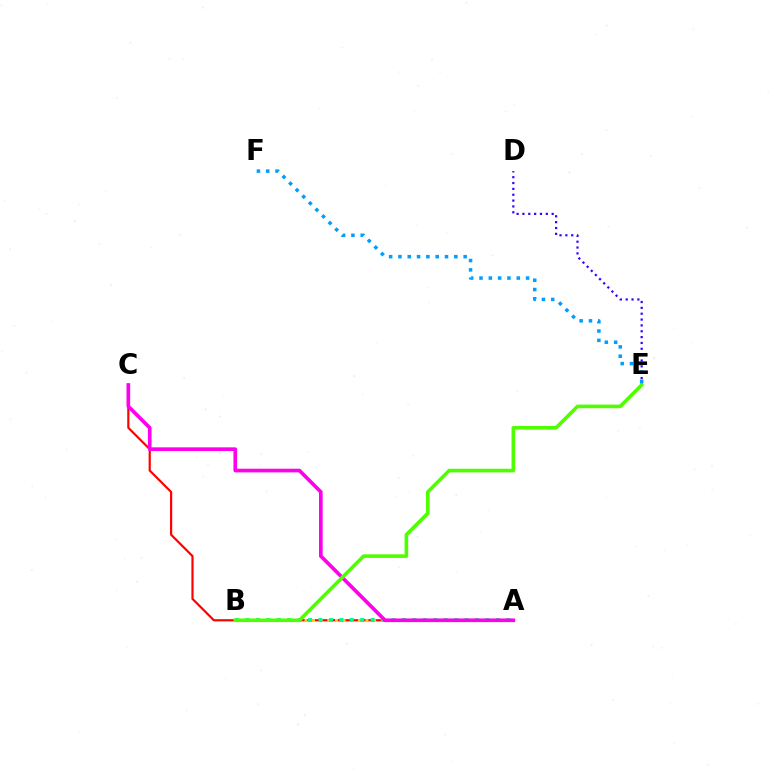{('D', 'E'): [{'color': '#3700ff', 'line_style': 'dotted', 'thickness': 1.59}], ('A', 'C'): [{'color': '#ff0000', 'line_style': 'solid', 'thickness': 1.57}, {'color': '#ff00ed', 'line_style': 'solid', 'thickness': 2.63}], ('A', 'B'): [{'color': '#ffd500', 'line_style': 'dotted', 'thickness': 2.07}, {'color': '#00ff86', 'line_style': 'dotted', 'thickness': 2.84}], ('B', 'E'): [{'color': '#4fff00', 'line_style': 'solid', 'thickness': 2.6}], ('E', 'F'): [{'color': '#009eff', 'line_style': 'dotted', 'thickness': 2.53}]}